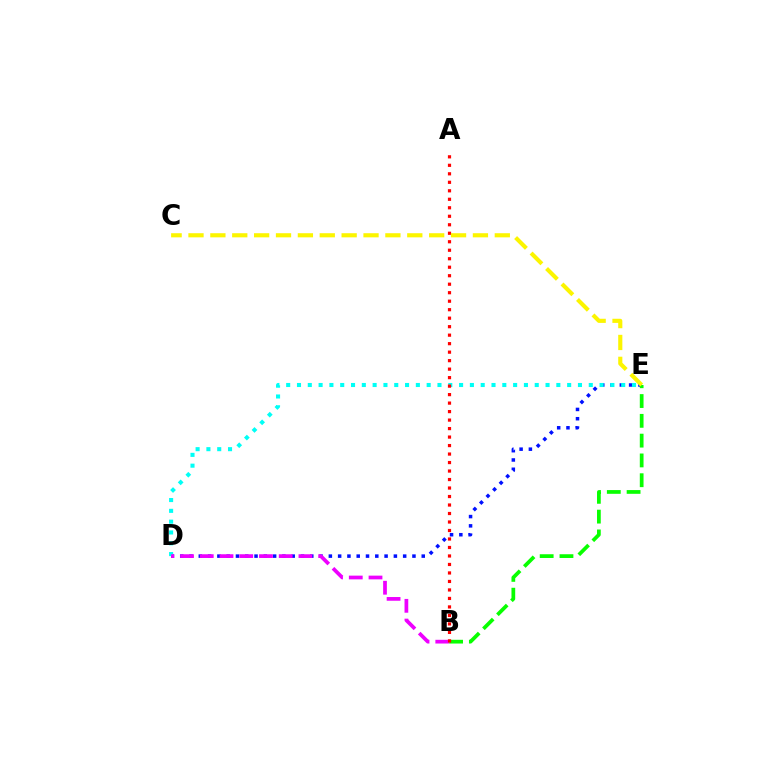{('D', 'E'): [{'color': '#0010ff', 'line_style': 'dotted', 'thickness': 2.52}, {'color': '#00fff6', 'line_style': 'dotted', 'thickness': 2.94}], ('B', 'E'): [{'color': '#08ff00', 'line_style': 'dashed', 'thickness': 2.69}], ('B', 'D'): [{'color': '#ee00ff', 'line_style': 'dashed', 'thickness': 2.68}], ('A', 'B'): [{'color': '#ff0000', 'line_style': 'dotted', 'thickness': 2.31}], ('C', 'E'): [{'color': '#fcf500', 'line_style': 'dashed', 'thickness': 2.97}]}